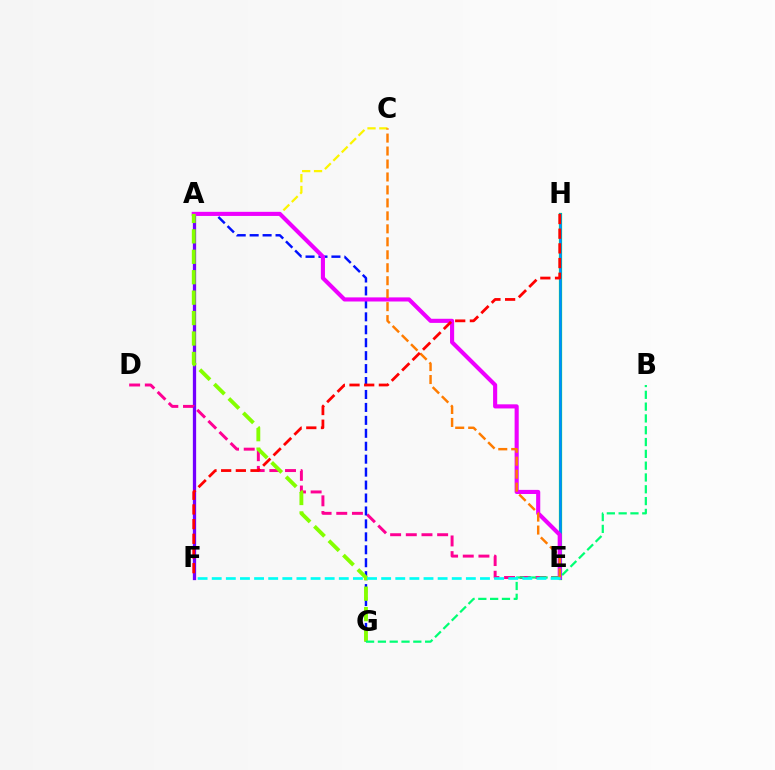{('A', 'F'): [{'color': '#7200ff', 'line_style': 'solid', 'thickness': 2.36}], ('D', 'E'): [{'color': '#ff0094', 'line_style': 'dashed', 'thickness': 2.13}], ('E', 'H'): [{'color': '#08ff00', 'line_style': 'solid', 'thickness': 2.31}, {'color': '#008cff', 'line_style': 'solid', 'thickness': 1.9}], ('A', 'C'): [{'color': '#fcf500', 'line_style': 'dashed', 'thickness': 1.61}], ('A', 'G'): [{'color': '#0010ff', 'line_style': 'dashed', 'thickness': 1.76}, {'color': '#84ff00', 'line_style': 'dashed', 'thickness': 2.78}], ('A', 'E'): [{'color': '#ee00ff', 'line_style': 'solid', 'thickness': 2.96}], ('B', 'G'): [{'color': '#00ff74', 'line_style': 'dashed', 'thickness': 1.6}], ('C', 'E'): [{'color': '#ff7c00', 'line_style': 'dashed', 'thickness': 1.76}], ('F', 'H'): [{'color': '#ff0000', 'line_style': 'dashed', 'thickness': 1.99}], ('E', 'F'): [{'color': '#00fff6', 'line_style': 'dashed', 'thickness': 1.92}]}